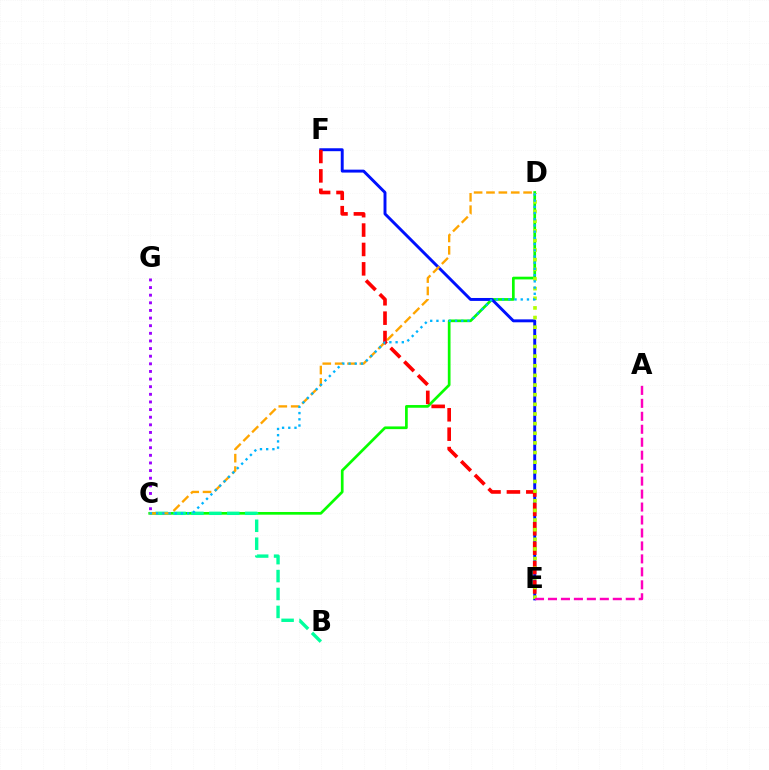{('C', 'D'): [{'color': '#08ff00', 'line_style': 'solid', 'thickness': 1.95}, {'color': '#ffa500', 'line_style': 'dashed', 'thickness': 1.68}, {'color': '#00b5ff', 'line_style': 'dotted', 'thickness': 1.69}], ('E', 'F'): [{'color': '#0010ff', 'line_style': 'solid', 'thickness': 2.11}, {'color': '#ff0000', 'line_style': 'dashed', 'thickness': 2.63}], ('B', 'C'): [{'color': '#00ff9d', 'line_style': 'dashed', 'thickness': 2.43}], ('D', 'E'): [{'color': '#b3ff00', 'line_style': 'dotted', 'thickness': 2.62}], ('A', 'E'): [{'color': '#ff00bd', 'line_style': 'dashed', 'thickness': 1.76}], ('C', 'G'): [{'color': '#9b00ff', 'line_style': 'dotted', 'thickness': 2.07}]}